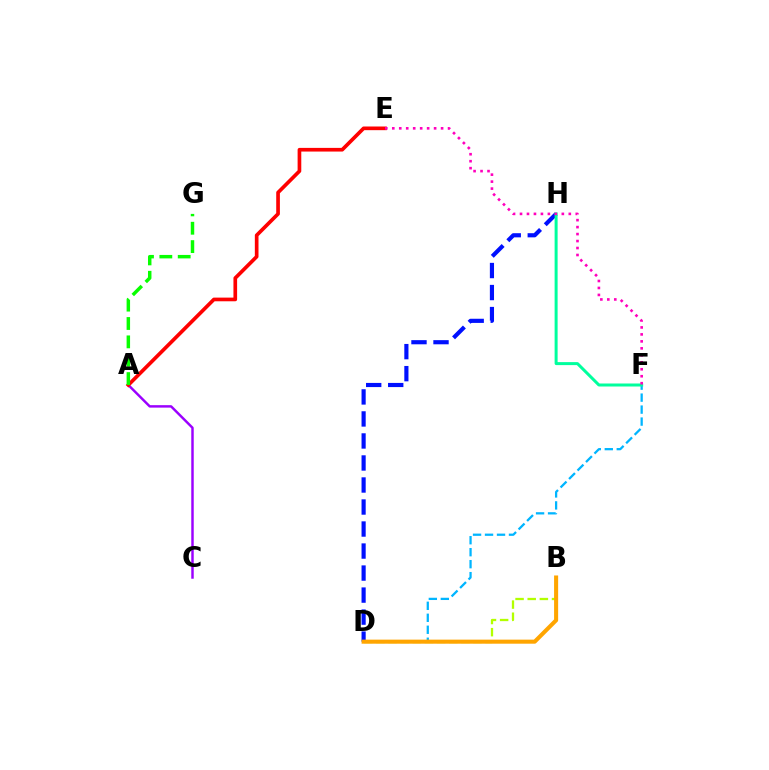{('A', 'C'): [{'color': '#9b00ff', 'line_style': 'solid', 'thickness': 1.77}], ('A', 'E'): [{'color': '#ff0000', 'line_style': 'solid', 'thickness': 2.64}], ('B', 'D'): [{'color': '#b3ff00', 'line_style': 'dashed', 'thickness': 1.65}, {'color': '#ffa500', 'line_style': 'solid', 'thickness': 2.92}], ('D', 'F'): [{'color': '#00b5ff', 'line_style': 'dashed', 'thickness': 1.63}], ('D', 'H'): [{'color': '#0010ff', 'line_style': 'dashed', 'thickness': 2.99}], ('A', 'G'): [{'color': '#08ff00', 'line_style': 'dashed', 'thickness': 2.49}], ('F', 'H'): [{'color': '#00ff9d', 'line_style': 'solid', 'thickness': 2.16}], ('E', 'F'): [{'color': '#ff00bd', 'line_style': 'dotted', 'thickness': 1.89}]}